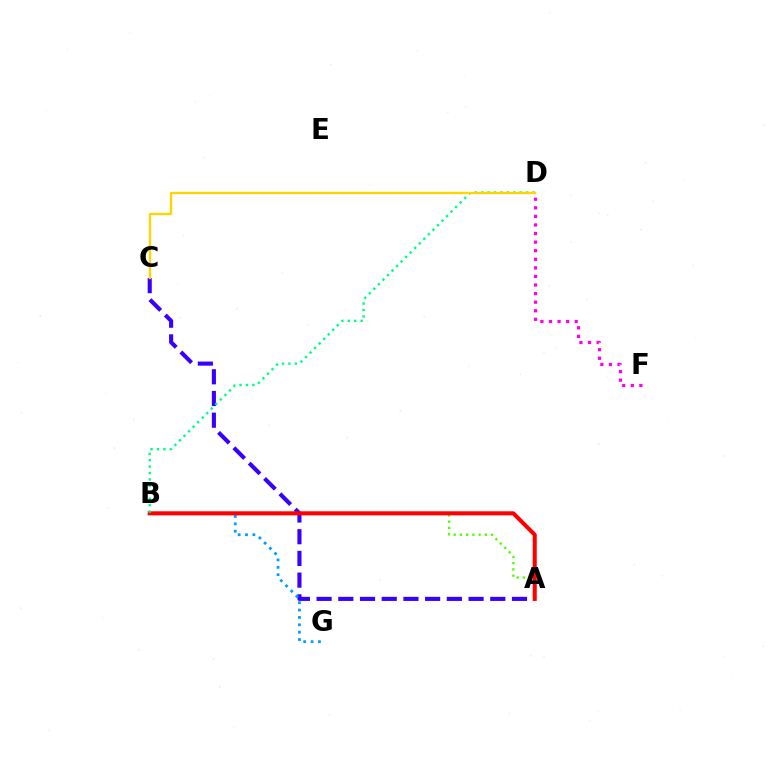{('D', 'F'): [{'color': '#ff00ed', 'line_style': 'dotted', 'thickness': 2.33}], ('A', 'B'): [{'color': '#4fff00', 'line_style': 'dotted', 'thickness': 1.69}, {'color': '#ff0000', 'line_style': 'solid', 'thickness': 2.93}], ('A', 'C'): [{'color': '#3700ff', 'line_style': 'dashed', 'thickness': 2.95}], ('B', 'G'): [{'color': '#009eff', 'line_style': 'dotted', 'thickness': 2.0}], ('B', 'D'): [{'color': '#00ff86', 'line_style': 'dotted', 'thickness': 1.74}], ('C', 'D'): [{'color': '#ffd500', 'line_style': 'solid', 'thickness': 1.68}]}